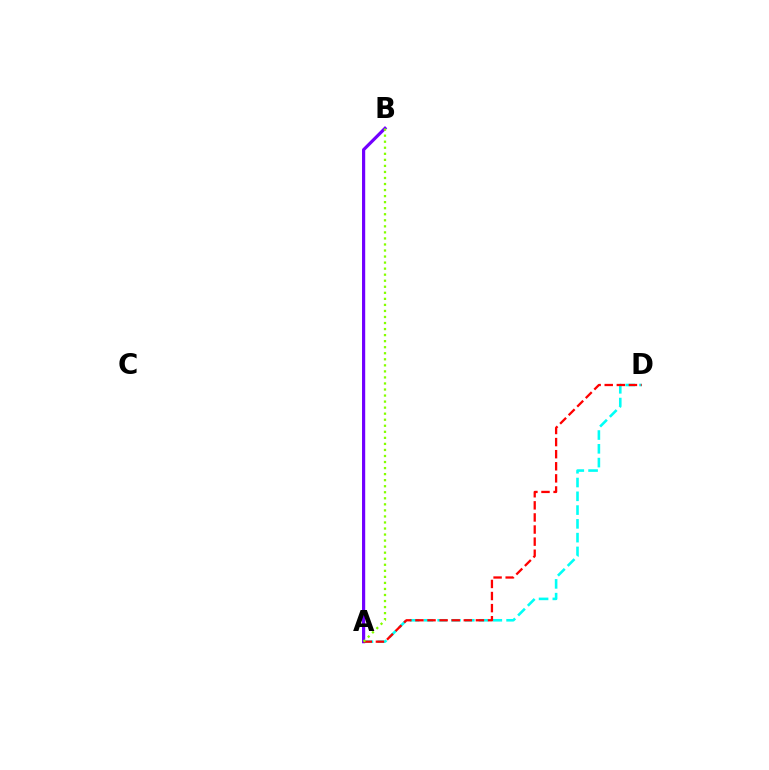{('A', 'D'): [{'color': '#00fff6', 'line_style': 'dashed', 'thickness': 1.87}, {'color': '#ff0000', 'line_style': 'dashed', 'thickness': 1.64}], ('A', 'B'): [{'color': '#7200ff', 'line_style': 'solid', 'thickness': 2.29}, {'color': '#84ff00', 'line_style': 'dotted', 'thickness': 1.64}]}